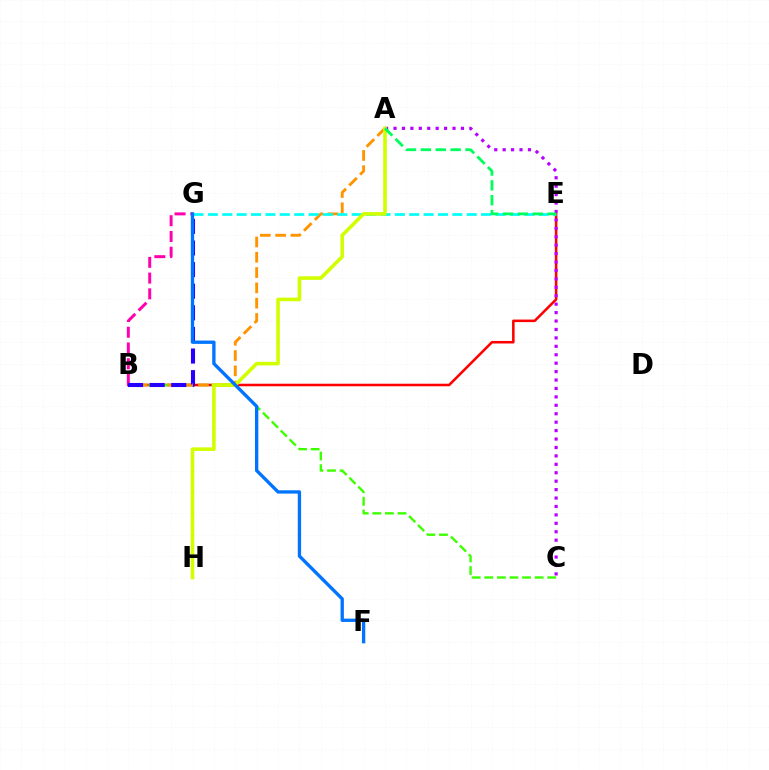{('B', 'E'): [{'color': '#ff0000', 'line_style': 'solid', 'thickness': 1.83}], ('B', 'G'): [{'color': '#ff00ac', 'line_style': 'dashed', 'thickness': 2.14}, {'color': '#2500ff', 'line_style': 'dashed', 'thickness': 2.94}], ('A', 'C'): [{'color': '#b900ff', 'line_style': 'dotted', 'thickness': 2.29}], ('B', 'C'): [{'color': '#3dff00', 'line_style': 'dashed', 'thickness': 1.71}], ('A', 'B'): [{'color': '#ff9400', 'line_style': 'dashed', 'thickness': 2.08}], ('E', 'G'): [{'color': '#00fff6', 'line_style': 'dashed', 'thickness': 1.95}], ('A', 'H'): [{'color': '#d1ff00', 'line_style': 'solid', 'thickness': 2.6}], ('F', 'G'): [{'color': '#0074ff', 'line_style': 'solid', 'thickness': 2.39}], ('A', 'E'): [{'color': '#00ff5c', 'line_style': 'dashed', 'thickness': 2.02}]}